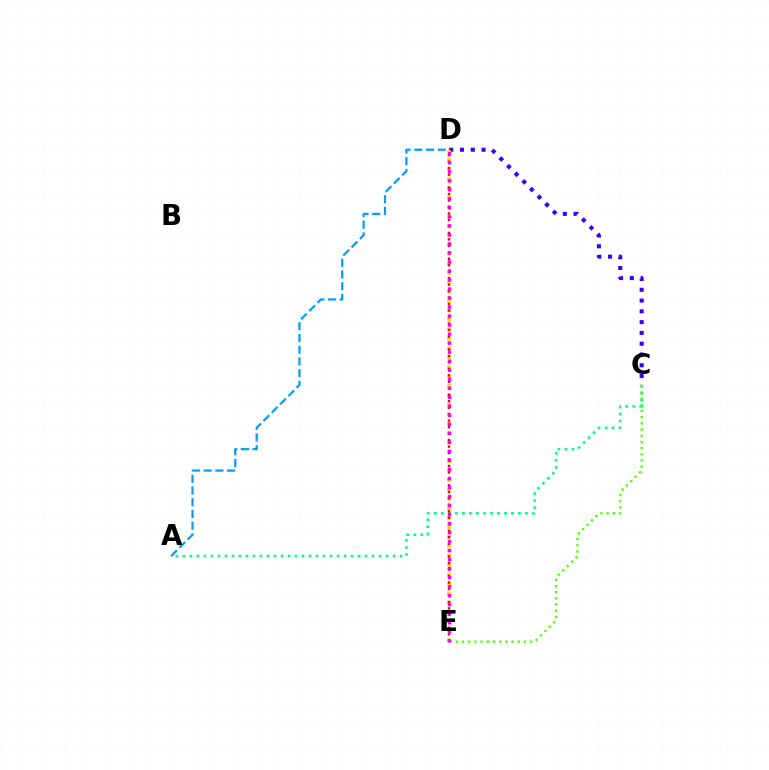{('C', 'D'): [{'color': '#3700ff', 'line_style': 'dotted', 'thickness': 2.93}], ('A', 'C'): [{'color': '#00ff86', 'line_style': 'dotted', 'thickness': 1.9}], ('D', 'E'): [{'color': '#ffd500', 'line_style': 'dotted', 'thickness': 2.56}, {'color': '#ff0000', 'line_style': 'dotted', 'thickness': 1.76}, {'color': '#ff00ed', 'line_style': 'dotted', 'thickness': 2.45}], ('C', 'E'): [{'color': '#4fff00', 'line_style': 'dotted', 'thickness': 1.68}], ('A', 'D'): [{'color': '#009eff', 'line_style': 'dashed', 'thickness': 1.59}]}